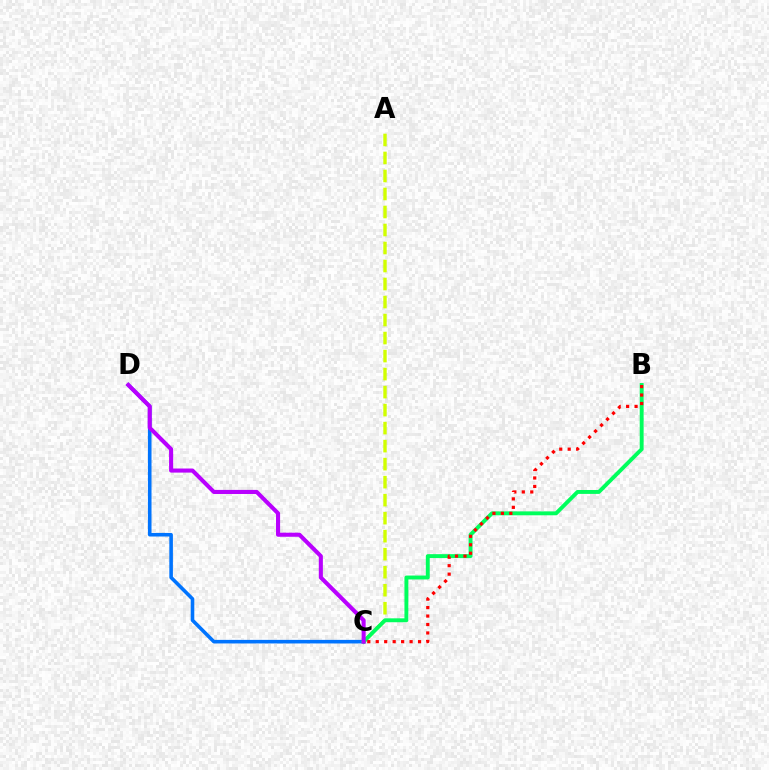{('C', 'D'): [{'color': '#0074ff', 'line_style': 'solid', 'thickness': 2.58}, {'color': '#b900ff', 'line_style': 'solid', 'thickness': 2.94}], ('A', 'C'): [{'color': '#d1ff00', 'line_style': 'dashed', 'thickness': 2.45}], ('B', 'C'): [{'color': '#00ff5c', 'line_style': 'solid', 'thickness': 2.81}, {'color': '#ff0000', 'line_style': 'dotted', 'thickness': 2.3}]}